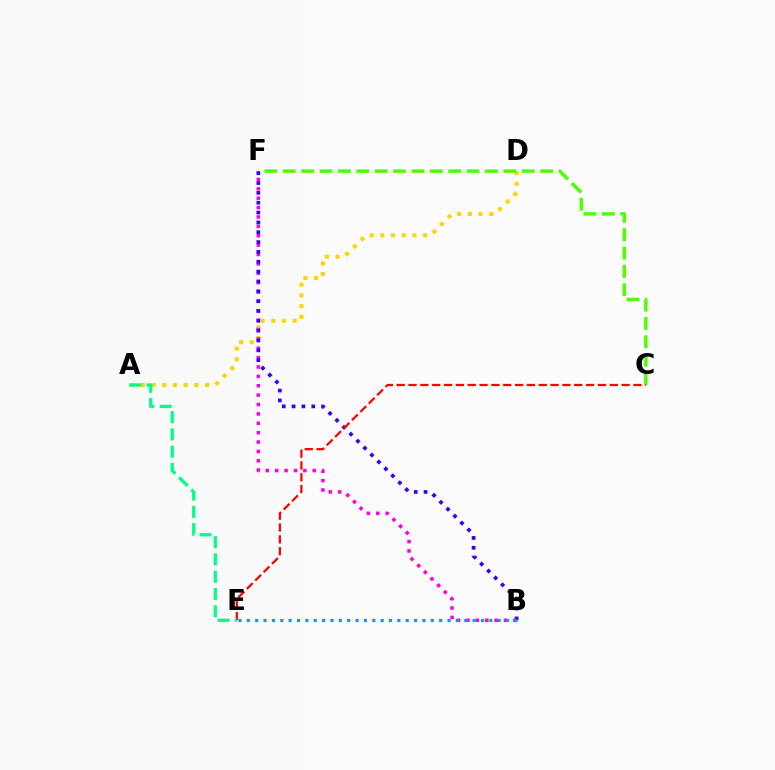{('A', 'D'): [{'color': '#ffd500', 'line_style': 'dotted', 'thickness': 2.91}], ('B', 'F'): [{'color': '#ff00ed', 'line_style': 'dotted', 'thickness': 2.55}, {'color': '#3700ff', 'line_style': 'dotted', 'thickness': 2.67}], ('C', 'F'): [{'color': '#4fff00', 'line_style': 'dashed', 'thickness': 2.5}], ('C', 'E'): [{'color': '#ff0000', 'line_style': 'dashed', 'thickness': 1.61}], ('A', 'E'): [{'color': '#00ff86', 'line_style': 'dashed', 'thickness': 2.35}], ('B', 'E'): [{'color': '#009eff', 'line_style': 'dotted', 'thickness': 2.27}]}